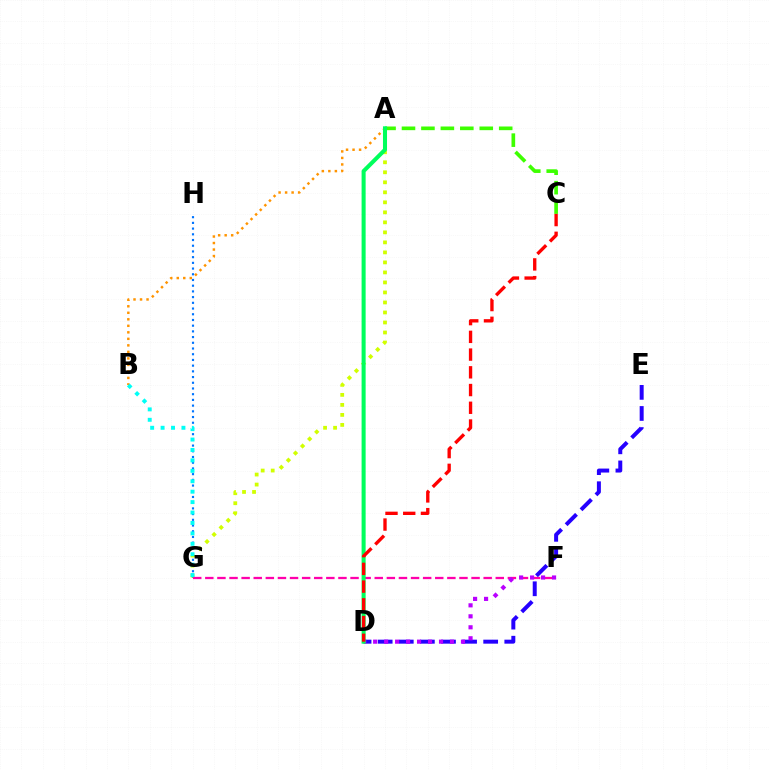{('G', 'H'): [{'color': '#0074ff', 'line_style': 'dotted', 'thickness': 1.55}], ('A', 'G'): [{'color': '#d1ff00', 'line_style': 'dotted', 'thickness': 2.72}], ('A', 'C'): [{'color': '#3dff00', 'line_style': 'dashed', 'thickness': 2.64}], ('F', 'G'): [{'color': '#ff00ac', 'line_style': 'dashed', 'thickness': 1.64}], ('A', 'B'): [{'color': '#ff9400', 'line_style': 'dotted', 'thickness': 1.77}], ('D', 'E'): [{'color': '#2500ff', 'line_style': 'dashed', 'thickness': 2.87}], ('D', 'F'): [{'color': '#b900ff', 'line_style': 'dotted', 'thickness': 2.98}], ('A', 'D'): [{'color': '#00ff5c', 'line_style': 'solid', 'thickness': 2.91}], ('B', 'G'): [{'color': '#00fff6', 'line_style': 'dotted', 'thickness': 2.83}], ('C', 'D'): [{'color': '#ff0000', 'line_style': 'dashed', 'thickness': 2.41}]}